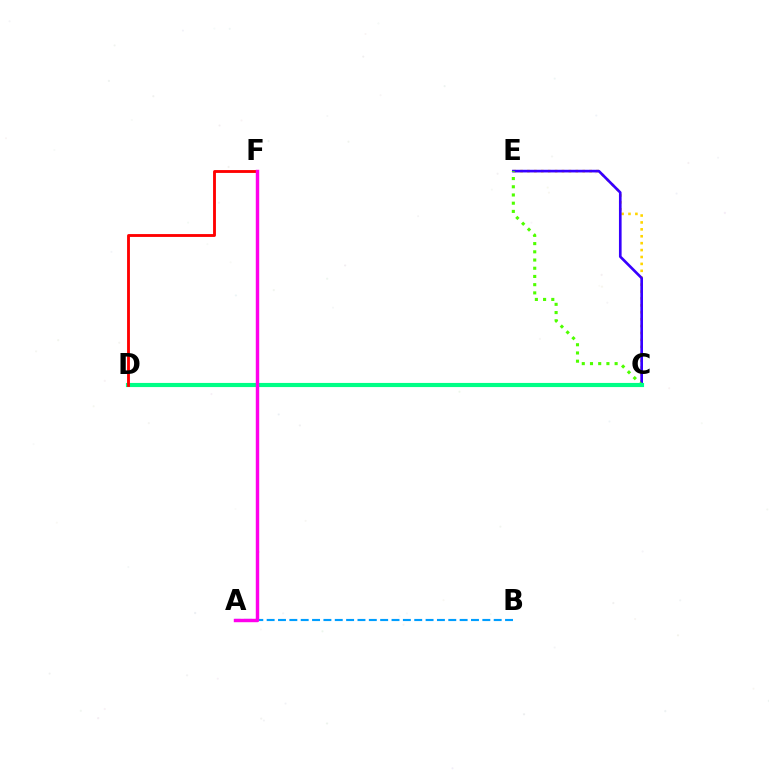{('C', 'E'): [{'color': '#ffd500', 'line_style': 'dotted', 'thickness': 1.88}, {'color': '#3700ff', 'line_style': 'solid', 'thickness': 1.91}, {'color': '#4fff00', 'line_style': 'dotted', 'thickness': 2.23}], ('A', 'B'): [{'color': '#009eff', 'line_style': 'dashed', 'thickness': 1.54}], ('C', 'D'): [{'color': '#00ff86', 'line_style': 'solid', 'thickness': 2.98}], ('D', 'F'): [{'color': '#ff0000', 'line_style': 'solid', 'thickness': 2.05}], ('A', 'F'): [{'color': '#ff00ed', 'line_style': 'solid', 'thickness': 2.47}]}